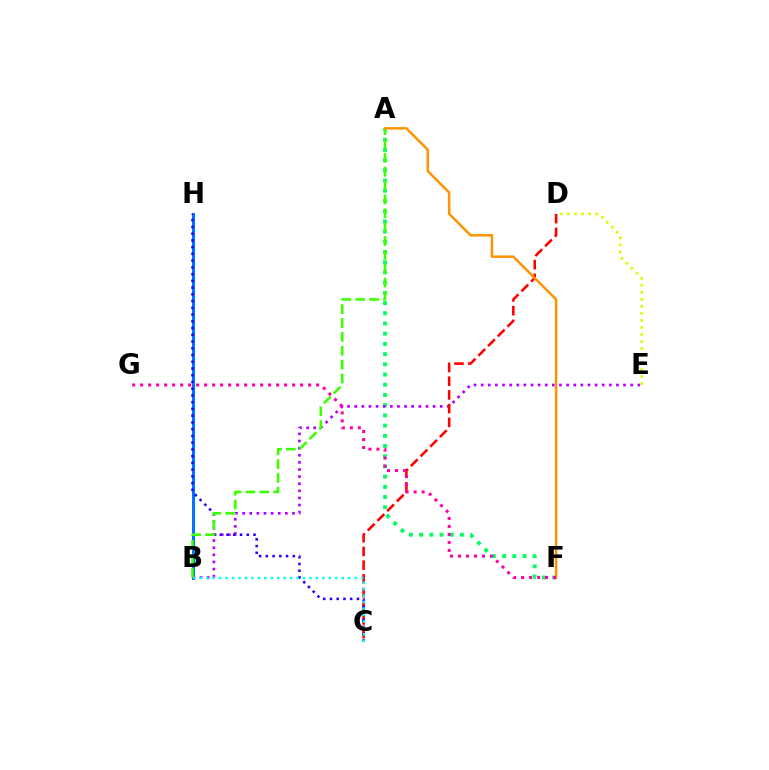{('A', 'F'): [{'color': '#00ff5c', 'line_style': 'dotted', 'thickness': 2.77}, {'color': '#ff9400', 'line_style': 'solid', 'thickness': 1.8}], ('B', 'H'): [{'color': '#0074ff', 'line_style': 'solid', 'thickness': 2.19}], ('B', 'E'): [{'color': '#b900ff', 'line_style': 'dotted', 'thickness': 1.93}], ('C', 'D'): [{'color': '#ff0000', 'line_style': 'dashed', 'thickness': 1.86}], ('C', 'H'): [{'color': '#2500ff', 'line_style': 'dotted', 'thickness': 1.83}], ('D', 'E'): [{'color': '#d1ff00', 'line_style': 'dotted', 'thickness': 1.91}], ('B', 'C'): [{'color': '#00fff6', 'line_style': 'dotted', 'thickness': 1.76}], ('A', 'B'): [{'color': '#3dff00', 'line_style': 'dashed', 'thickness': 1.88}], ('F', 'G'): [{'color': '#ff00ac', 'line_style': 'dotted', 'thickness': 2.17}]}